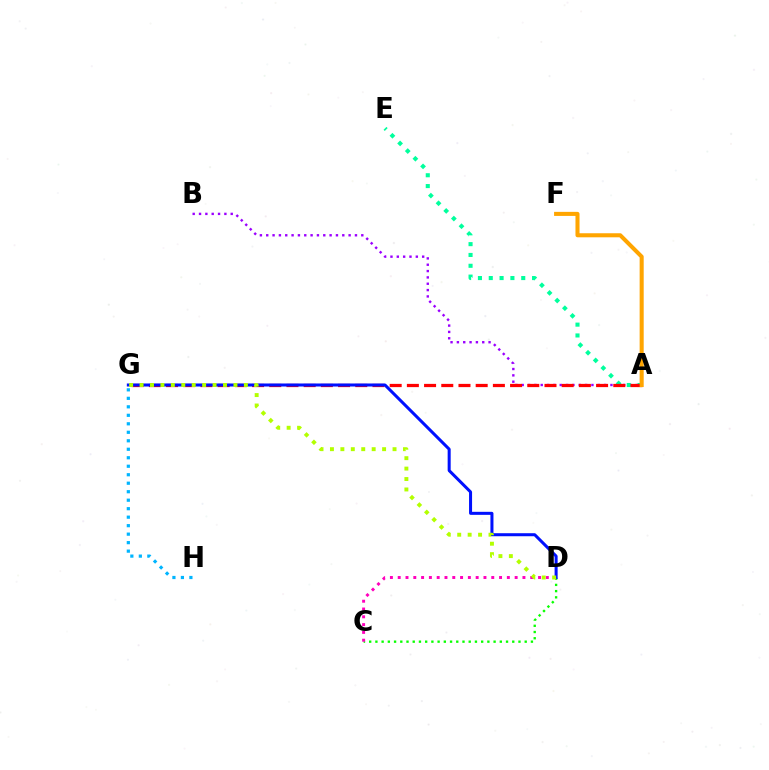{('C', 'D'): [{'color': '#08ff00', 'line_style': 'dotted', 'thickness': 1.69}, {'color': '#ff00bd', 'line_style': 'dotted', 'thickness': 2.12}], ('A', 'B'): [{'color': '#9b00ff', 'line_style': 'dotted', 'thickness': 1.72}], ('A', 'E'): [{'color': '#00ff9d', 'line_style': 'dotted', 'thickness': 2.94}], ('G', 'H'): [{'color': '#00b5ff', 'line_style': 'dotted', 'thickness': 2.31}], ('A', 'G'): [{'color': '#ff0000', 'line_style': 'dashed', 'thickness': 2.34}], ('A', 'F'): [{'color': '#ffa500', 'line_style': 'solid', 'thickness': 2.92}], ('D', 'G'): [{'color': '#0010ff', 'line_style': 'solid', 'thickness': 2.18}, {'color': '#b3ff00', 'line_style': 'dotted', 'thickness': 2.83}]}